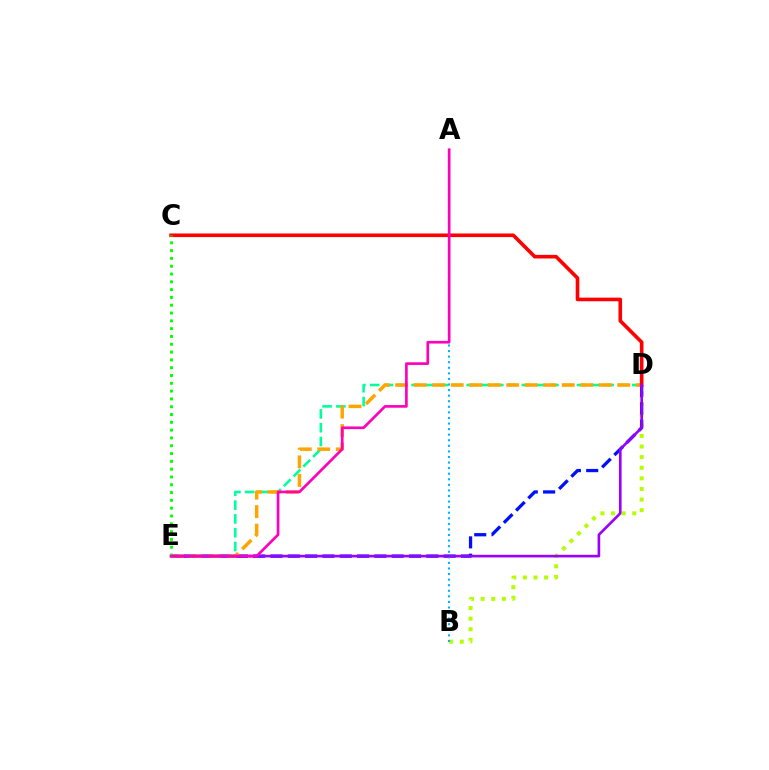{('B', 'D'): [{'color': '#b3ff00', 'line_style': 'dotted', 'thickness': 2.88}], ('D', 'E'): [{'color': '#0010ff', 'line_style': 'dashed', 'thickness': 2.35}, {'color': '#00ff9d', 'line_style': 'dashed', 'thickness': 1.87}, {'color': '#ffa500', 'line_style': 'dashed', 'thickness': 2.51}, {'color': '#9b00ff', 'line_style': 'solid', 'thickness': 1.91}], ('A', 'B'): [{'color': '#00b5ff', 'line_style': 'dotted', 'thickness': 1.51}], ('C', 'D'): [{'color': '#ff0000', 'line_style': 'solid', 'thickness': 2.6}], ('C', 'E'): [{'color': '#08ff00', 'line_style': 'dotted', 'thickness': 2.12}], ('A', 'E'): [{'color': '#ff00bd', 'line_style': 'solid', 'thickness': 1.93}]}